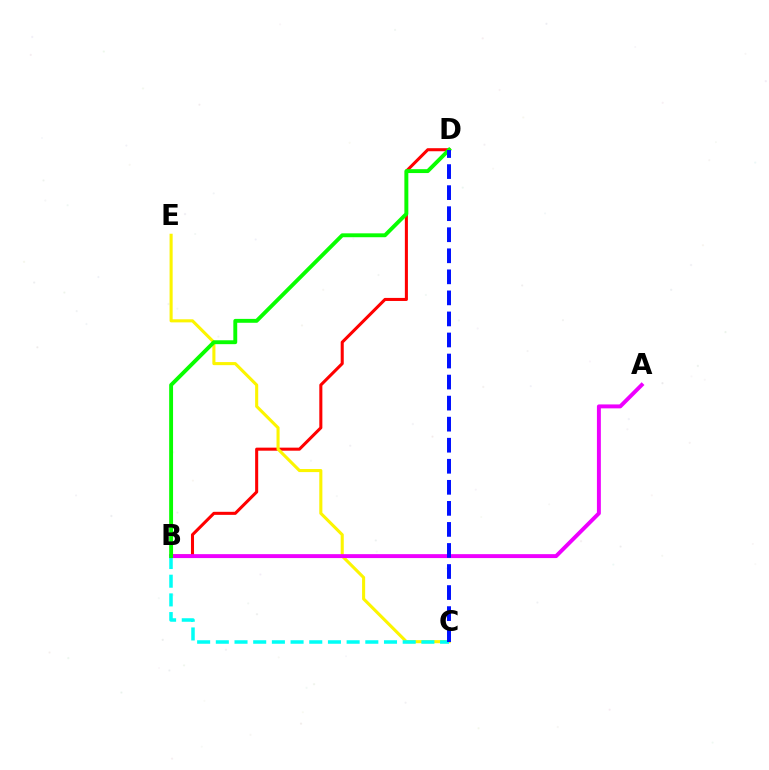{('B', 'D'): [{'color': '#ff0000', 'line_style': 'solid', 'thickness': 2.2}, {'color': '#08ff00', 'line_style': 'solid', 'thickness': 2.8}], ('C', 'E'): [{'color': '#fcf500', 'line_style': 'solid', 'thickness': 2.22}], ('A', 'B'): [{'color': '#ee00ff', 'line_style': 'solid', 'thickness': 2.83}], ('B', 'C'): [{'color': '#00fff6', 'line_style': 'dashed', 'thickness': 2.54}], ('C', 'D'): [{'color': '#0010ff', 'line_style': 'dashed', 'thickness': 2.86}]}